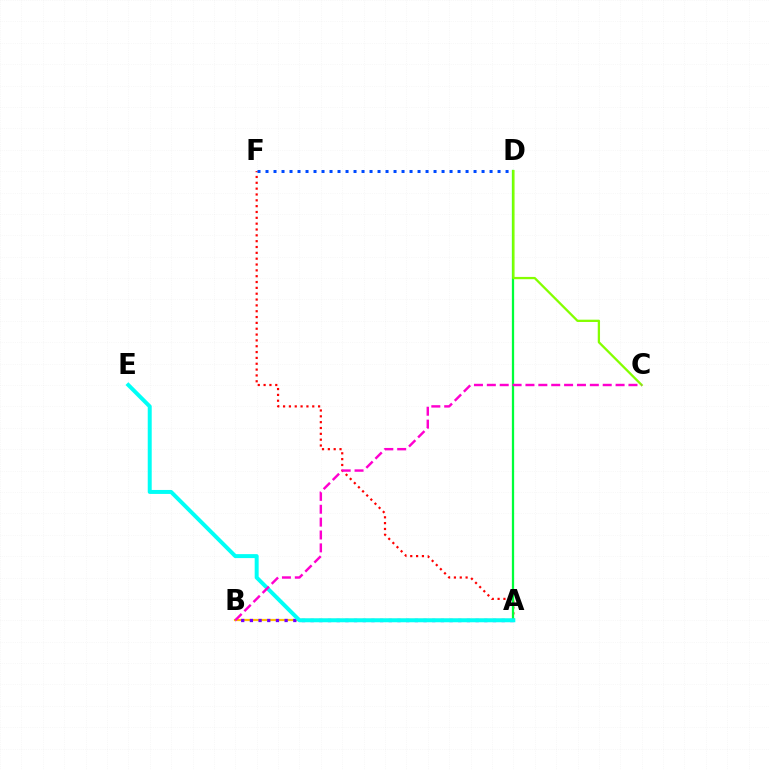{('A', 'F'): [{'color': '#ff0000', 'line_style': 'dotted', 'thickness': 1.59}], ('D', 'F'): [{'color': '#004bff', 'line_style': 'dotted', 'thickness': 2.17}], ('A', 'B'): [{'color': '#ffbd00', 'line_style': 'solid', 'thickness': 1.58}, {'color': '#7200ff', 'line_style': 'dotted', 'thickness': 2.36}], ('A', 'D'): [{'color': '#00ff39', 'line_style': 'solid', 'thickness': 1.63}], ('C', 'D'): [{'color': '#84ff00', 'line_style': 'solid', 'thickness': 1.64}], ('A', 'E'): [{'color': '#00fff6', 'line_style': 'solid', 'thickness': 2.86}], ('B', 'C'): [{'color': '#ff00cf', 'line_style': 'dashed', 'thickness': 1.75}]}